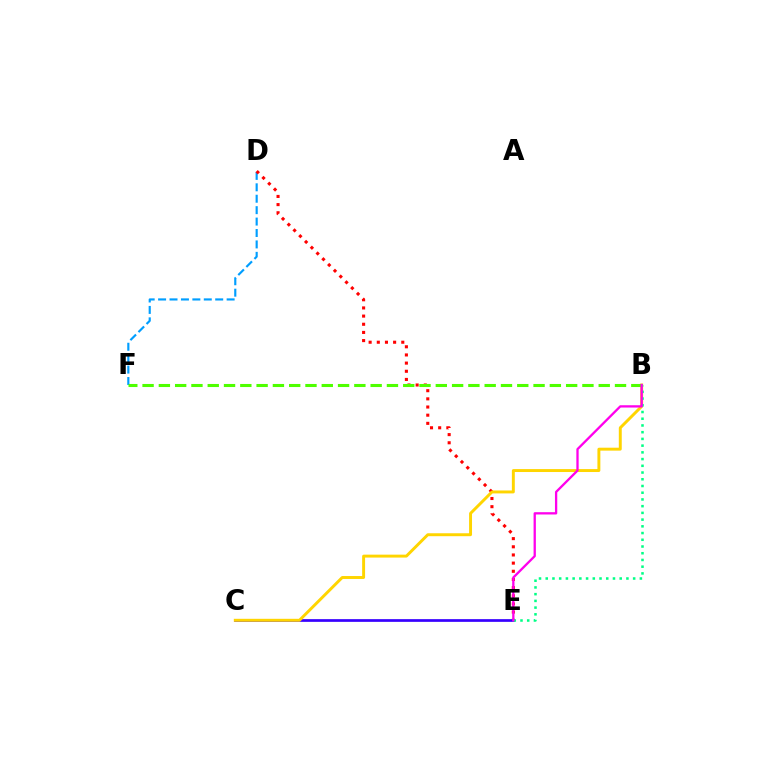{('D', 'F'): [{'color': '#009eff', 'line_style': 'dashed', 'thickness': 1.55}], ('D', 'E'): [{'color': '#ff0000', 'line_style': 'dotted', 'thickness': 2.22}], ('C', 'E'): [{'color': '#3700ff', 'line_style': 'solid', 'thickness': 1.95}], ('B', 'C'): [{'color': '#ffd500', 'line_style': 'solid', 'thickness': 2.11}], ('B', 'F'): [{'color': '#4fff00', 'line_style': 'dashed', 'thickness': 2.21}], ('B', 'E'): [{'color': '#00ff86', 'line_style': 'dotted', 'thickness': 1.83}, {'color': '#ff00ed', 'line_style': 'solid', 'thickness': 1.66}]}